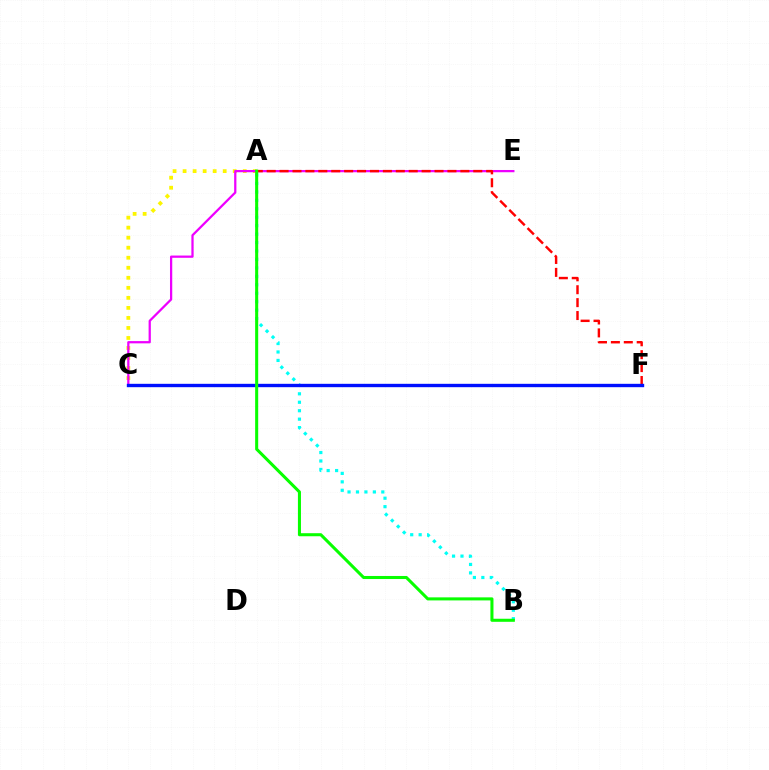{('A', 'C'): [{'color': '#fcf500', 'line_style': 'dotted', 'thickness': 2.72}], ('A', 'B'): [{'color': '#00fff6', 'line_style': 'dotted', 'thickness': 2.3}, {'color': '#08ff00', 'line_style': 'solid', 'thickness': 2.2}], ('C', 'E'): [{'color': '#ee00ff', 'line_style': 'solid', 'thickness': 1.62}], ('A', 'F'): [{'color': '#ff0000', 'line_style': 'dashed', 'thickness': 1.75}], ('C', 'F'): [{'color': '#0010ff', 'line_style': 'solid', 'thickness': 2.42}]}